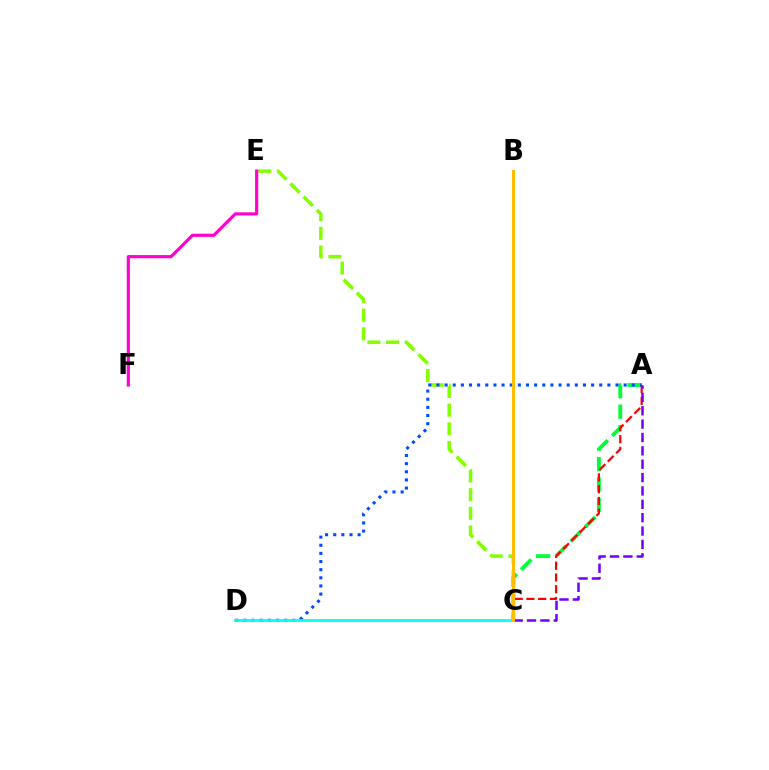{('A', 'C'): [{'color': '#00ff39', 'line_style': 'dashed', 'thickness': 2.78}, {'color': '#ff0000', 'line_style': 'dashed', 'thickness': 1.6}, {'color': '#7200ff', 'line_style': 'dashed', 'thickness': 1.82}], ('C', 'E'): [{'color': '#84ff00', 'line_style': 'dashed', 'thickness': 2.54}], ('A', 'D'): [{'color': '#004bff', 'line_style': 'dotted', 'thickness': 2.21}], ('C', 'D'): [{'color': '#00fff6', 'line_style': 'solid', 'thickness': 1.96}], ('B', 'C'): [{'color': '#ffbd00', 'line_style': 'solid', 'thickness': 2.17}], ('E', 'F'): [{'color': '#ff00cf', 'line_style': 'solid', 'thickness': 2.27}]}